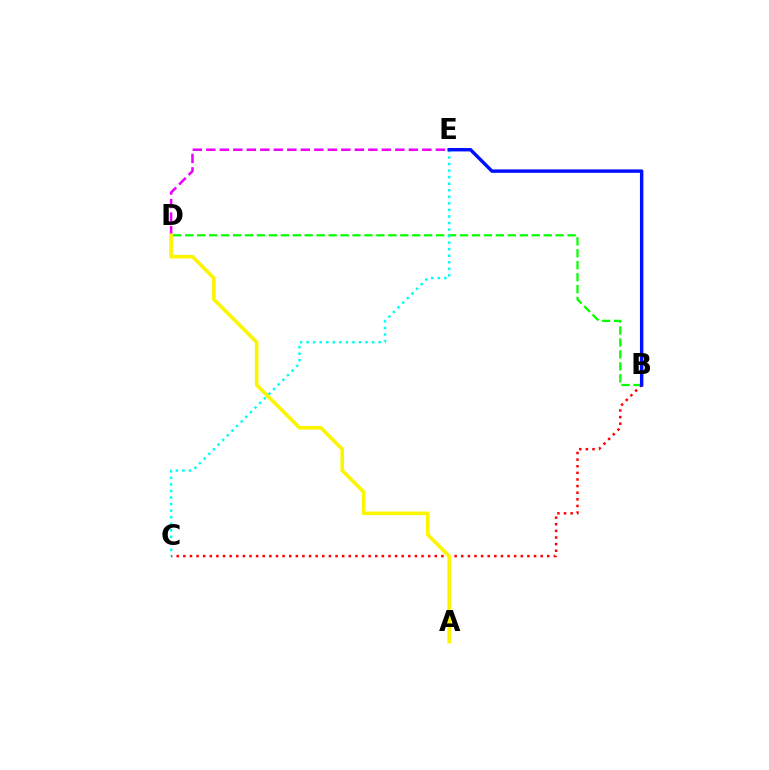{('B', 'C'): [{'color': '#ff0000', 'line_style': 'dotted', 'thickness': 1.8}], ('B', 'D'): [{'color': '#08ff00', 'line_style': 'dashed', 'thickness': 1.62}], ('C', 'E'): [{'color': '#00fff6', 'line_style': 'dotted', 'thickness': 1.78}], ('D', 'E'): [{'color': '#ee00ff', 'line_style': 'dashed', 'thickness': 1.83}], ('B', 'E'): [{'color': '#0010ff', 'line_style': 'solid', 'thickness': 2.46}], ('A', 'D'): [{'color': '#fcf500', 'line_style': 'solid', 'thickness': 2.6}]}